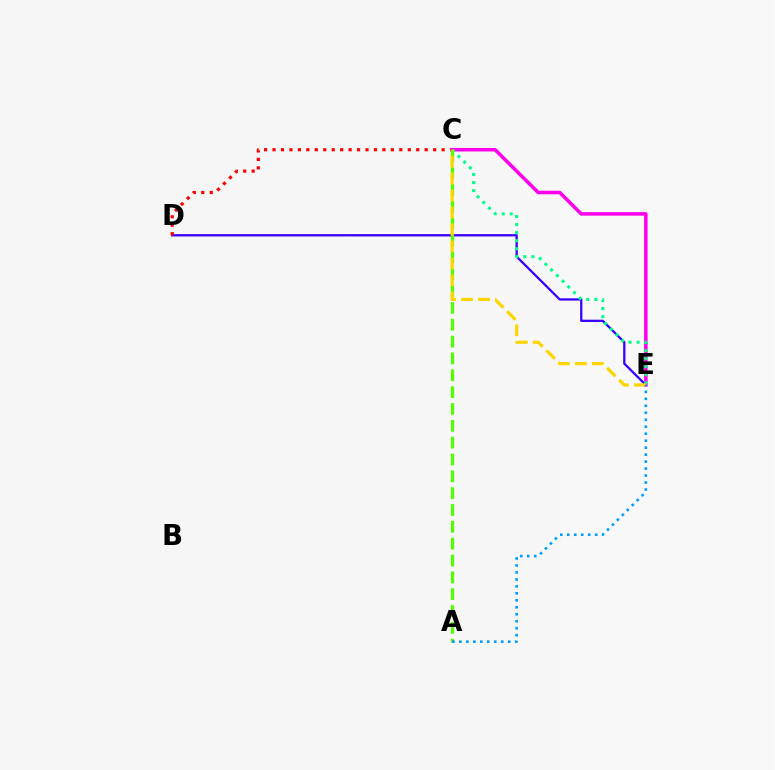{('D', 'E'): [{'color': '#3700ff', 'line_style': 'solid', 'thickness': 1.64}], ('C', 'D'): [{'color': '#ff0000', 'line_style': 'dotted', 'thickness': 2.3}], ('C', 'E'): [{'color': '#ff00ed', 'line_style': 'solid', 'thickness': 2.55}, {'color': '#00ff86', 'line_style': 'dotted', 'thickness': 2.19}, {'color': '#ffd500', 'line_style': 'dashed', 'thickness': 2.31}], ('A', 'C'): [{'color': '#4fff00', 'line_style': 'dashed', 'thickness': 2.29}], ('A', 'E'): [{'color': '#009eff', 'line_style': 'dotted', 'thickness': 1.9}]}